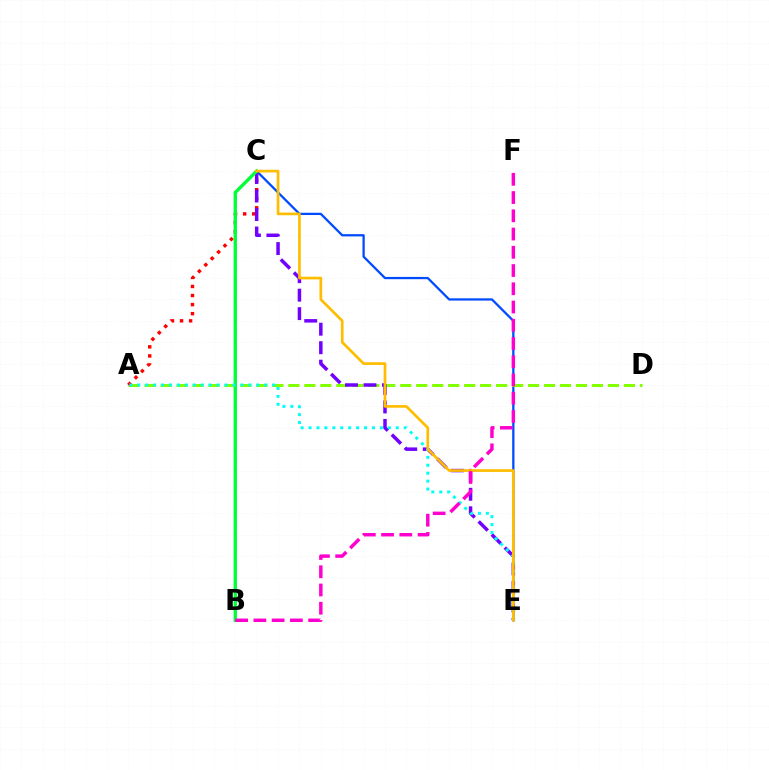{('C', 'E'): [{'color': '#004bff', 'line_style': 'solid', 'thickness': 1.64}, {'color': '#7200ff', 'line_style': 'dashed', 'thickness': 2.51}, {'color': '#ffbd00', 'line_style': 'solid', 'thickness': 1.94}], ('A', 'D'): [{'color': '#84ff00', 'line_style': 'dashed', 'thickness': 2.17}], ('A', 'C'): [{'color': '#ff0000', 'line_style': 'dotted', 'thickness': 2.46}], ('B', 'C'): [{'color': '#00ff39', 'line_style': 'solid', 'thickness': 2.43}], ('A', 'E'): [{'color': '#00fff6', 'line_style': 'dotted', 'thickness': 2.15}], ('B', 'F'): [{'color': '#ff00cf', 'line_style': 'dashed', 'thickness': 2.48}]}